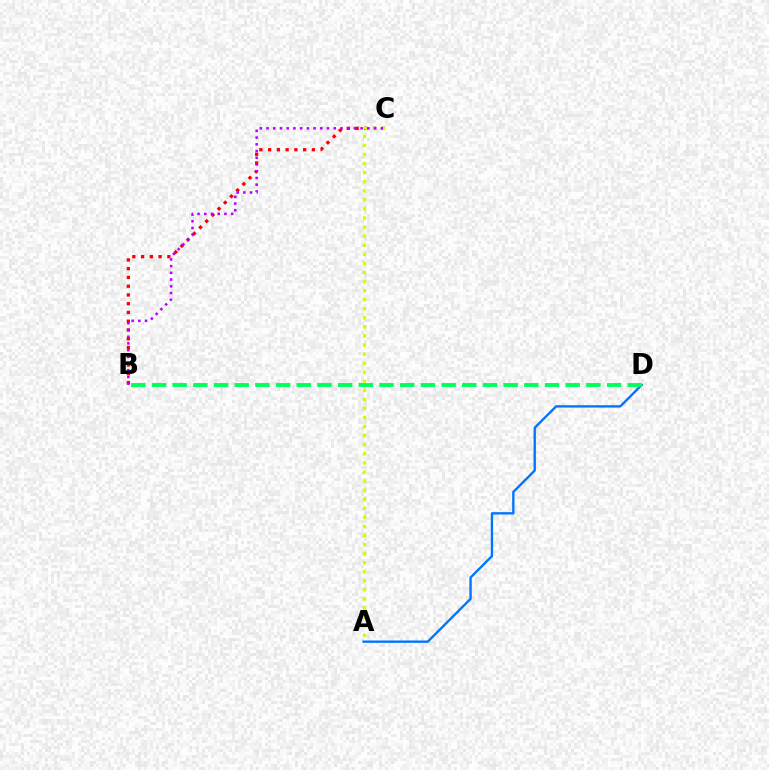{('A', 'D'): [{'color': '#0074ff', 'line_style': 'solid', 'thickness': 1.69}], ('B', 'C'): [{'color': '#ff0000', 'line_style': 'dotted', 'thickness': 2.38}, {'color': '#b900ff', 'line_style': 'dotted', 'thickness': 1.83}], ('A', 'C'): [{'color': '#d1ff00', 'line_style': 'dotted', 'thickness': 2.46}], ('B', 'D'): [{'color': '#00ff5c', 'line_style': 'dashed', 'thickness': 2.81}]}